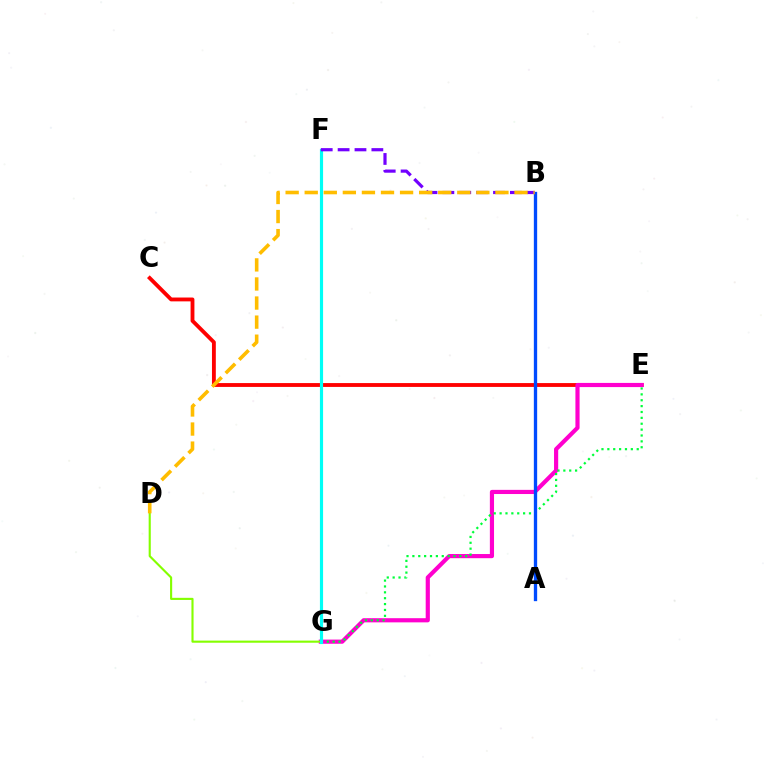{('C', 'E'): [{'color': '#ff0000', 'line_style': 'solid', 'thickness': 2.77}], ('E', 'G'): [{'color': '#ff00cf', 'line_style': 'solid', 'thickness': 3.0}, {'color': '#00ff39', 'line_style': 'dotted', 'thickness': 1.6}], ('D', 'G'): [{'color': '#84ff00', 'line_style': 'solid', 'thickness': 1.53}], ('F', 'G'): [{'color': '#00fff6', 'line_style': 'solid', 'thickness': 2.27}], ('A', 'B'): [{'color': '#004bff', 'line_style': 'solid', 'thickness': 2.39}], ('B', 'F'): [{'color': '#7200ff', 'line_style': 'dashed', 'thickness': 2.29}], ('B', 'D'): [{'color': '#ffbd00', 'line_style': 'dashed', 'thickness': 2.59}]}